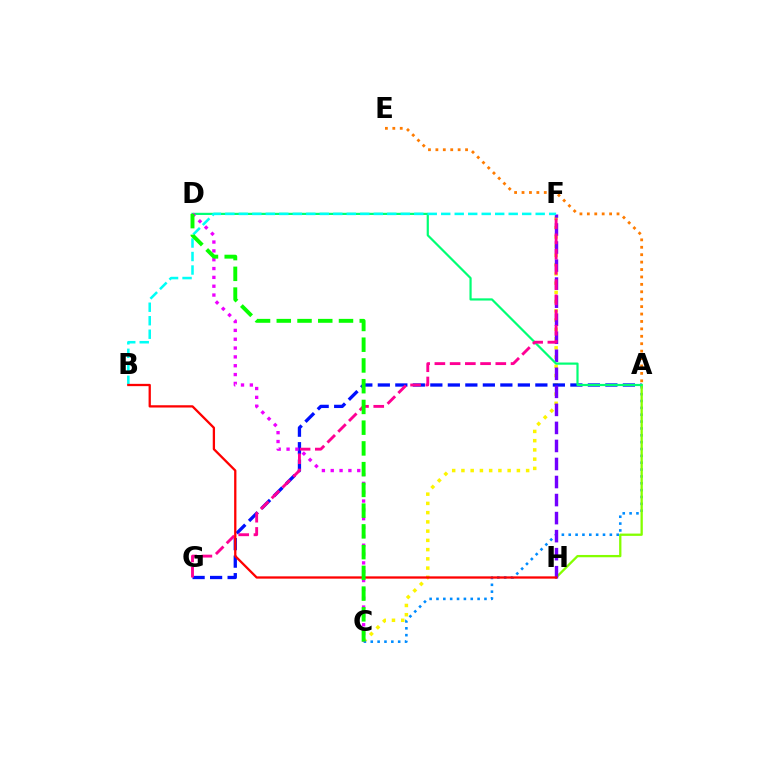{('C', 'F'): [{'color': '#fcf500', 'line_style': 'dotted', 'thickness': 2.51}], ('A', 'G'): [{'color': '#0010ff', 'line_style': 'dashed', 'thickness': 2.38}], ('A', 'E'): [{'color': '#ff7c00', 'line_style': 'dotted', 'thickness': 2.02}], ('A', 'C'): [{'color': '#008cff', 'line_style': 'dotted', 'thickness': 1.86}], ('A', 'H'): [{'color': '#84ff00', 'line_style': 'solid', 'thickness': 1.65}], ('F', 'H'): [{'color': '#7200ff', 'line_style': 'dashed', 'thickness': 2.45}], ('A', 'D'): [{'color': '#00ff74', 'line_style': 'solid', 'thickness': 1.58}], ('F', 'G'): [{'color': '#ff0094', 'line_style': 'dashed', 'thickness': 2.07}], ('C', 'D'): [{'color': '#ee00ff', 'line_style': 'dotted', 'thickness': 2.4}, {'color': '#08ff00', 'line_style': 'dashed', 'thickness': 2.82}], ('B', 'F'): [{'color': '#00fff6', 'line_style': 'dashed', 'thickness': 1.83}], ('B', 'H'): [{'color': '#ff0000', 'line_style': 'solid', 'thickness': 1.65}]}